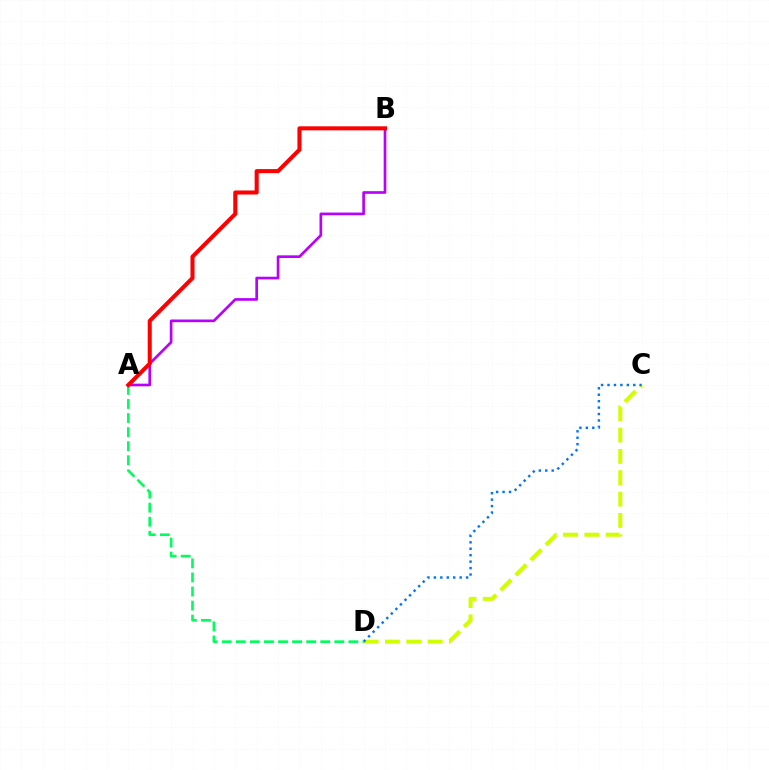{('C', 'D'): [{'color': '#d1ff00', 'line_style': 'dashed', 'thickness': 2.9}, {'color': '#0074ff', 'line_style': 'dotted', 'thickness': 1.75}], ('A', 'D'): [{'color': '#00ff5c', 'line_style': 'dashed', 'thickness': 1.91}], ('A', 'B'): [{'color': '#b900ff', 'line_style': 'solid', 'thickness': 1.92}, {'color': '#ff0000', 'line_style': 'solid', 'thickness': 2.91}]}